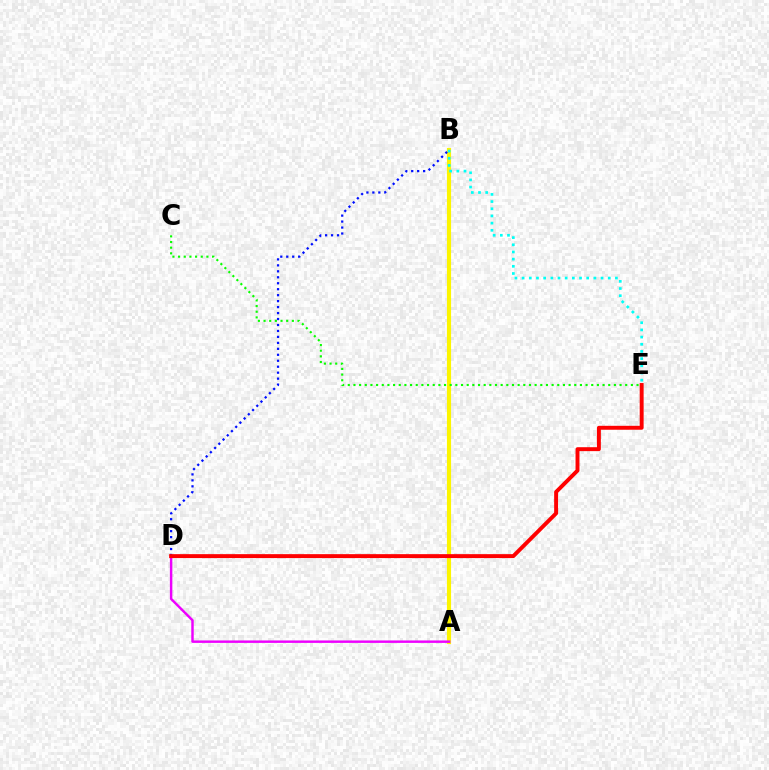{('A', 'B'): [{'color': '#fcf500', 'line_style': 'solid', 'thickness': 2.98}], ('C', 'E'): [{'color': '#08ff00', 'line_style': 'dotted', 'thickness': 1.54}], ('B', 'D'): [{'color': '#0010ff', 'line_style': 'dotted', 'thickness': 1.62}], ('B', 'E'): [{'color': '#00fff6', 'line_style': 'dotted', 'thickness': 1.95}], ('A', 'D'): [{'color': '#ee00ff', 'line_style': 'solid', 'thickness': 1.76}], ('D', 'E'): [{'color': '#ff0000', 'line_style': 'solid', 'thickness': 2.83}]}